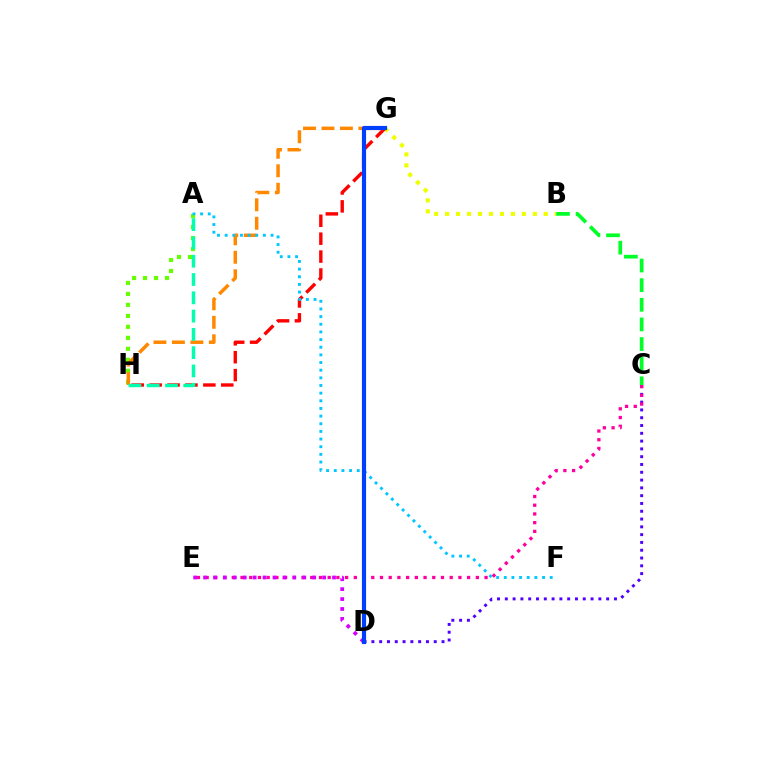{('B', 'C'): [{'color': '#00ff27', 'line_style': 'dashed', 'thickness': 2.67}], ('B', 'G'): [{'color': '#eeff00', 'line_style': 'dotted', 'thickness': 2.98}], ('G', 'H'): [{'color': '#ff0000', 'line_style': 'dashed', 'thickness': 2.43}, {'color': '#ff8800', 'line_style': 'dashed', 'thickness': 2.51}], ('C', 'D'): [{'color': '#4f00ff', 'line_style': 'dotted', 'thickness': 2.12}], ('A', 'H'): [{'color': '#66ff00', 'line_style': 'dotted', 'thickness': 2.99}, {'color': '#00ffaf', 'line_style': 'dashed', 'thickness': 2.48}], ('A', 'F'): [{'color': '#00c7ff', 'line_style': 'dotted', 'thickness': 2.08}], ('C', 'E'): [{'color': '#ff00a0', 'line_style': 'dotted', 'thickness': 2.37}], ('D', 'E'): [{'color': '#d600ff', 'line_style': 'dotted', 'thickness': 2.7}], ('D', 'G'): [{'color': '#003fff', 'line_style': 'solid', 'thickness': 2.99}]}